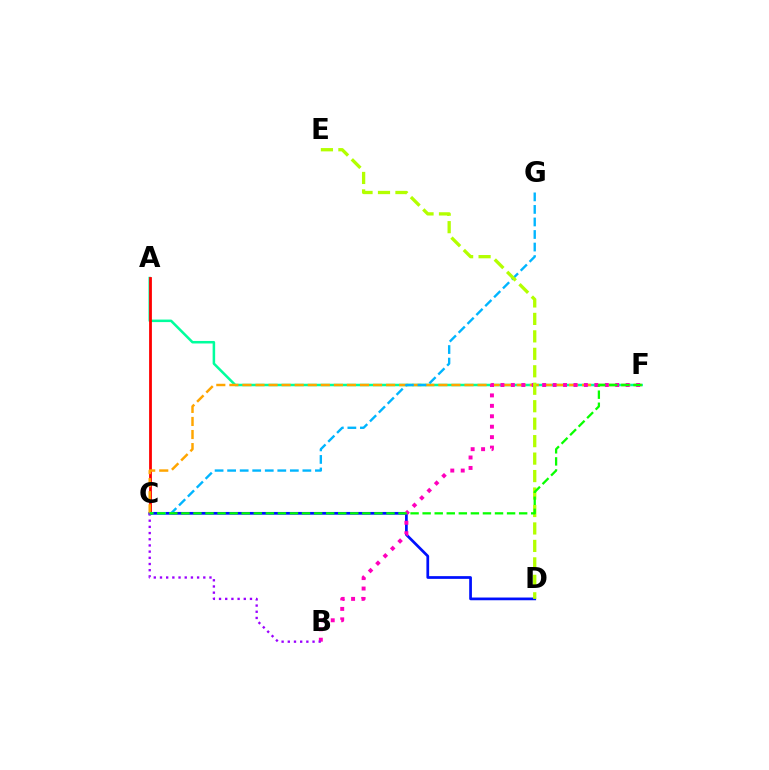{('A', 'F'): [{'color': '#00ff9d', 'line_style': 'solid', 'thickness': 1.82}], ('A', 'C'): [{'color': '#ff0000', 'line_style': 'solid', 'thickness': 2.01}], ('C', 'D'): [{'color': '#0010ff', 'line_style': 'solid', 'thickness': 1.96}], ('C', 'F'): [{'color': '#ffa500', 'line_style': 'dashed', 'thickness': 1.77}, {'color': '#08ff00', 'line_style': 'dashed', 'thickness': 1.64}], ('B', 'F'): [{'color': '#ff00bd', 'line_style': 'dotted', 'thickness': 2.84}], ('B', 'C'): [{'color': '#9b00ff', 'line_style': 'dotted', 'thickness': 1.68}], ('C', 'G'): [{'color': '#00b5ff', 'line_style': 'dashed', 'thickness': 1.7}], ('D', 'E'): [{'color': '#b3ff00', 'line_style': 'dashed', 'thickness': 2.37}]}